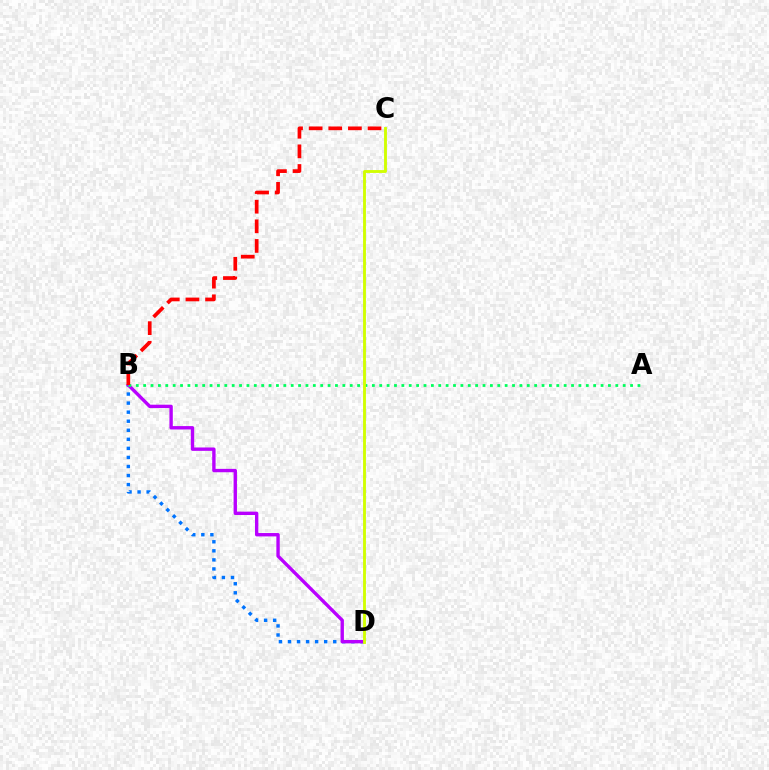{('B', 'D'): [{'color': '#0074ff', 'line_style': 'dotted', 'thickness': 2.46}, {'color': '#b900ff', 'line_style': 'solid', 'thickness': 2.43}], ('A', 'B'): [{'color': '#00ff5c', 'line_style': 'dotted', 'thickness': 2.0}], ('B', 'C'): [{'color': '#ff0000', 'line_style': 'dashed', 'thickness': 2.67}], ('C', 'D'): [{'color': '#d1ff00', 'line_style': 'solid', 'thickness': 2.06}]}